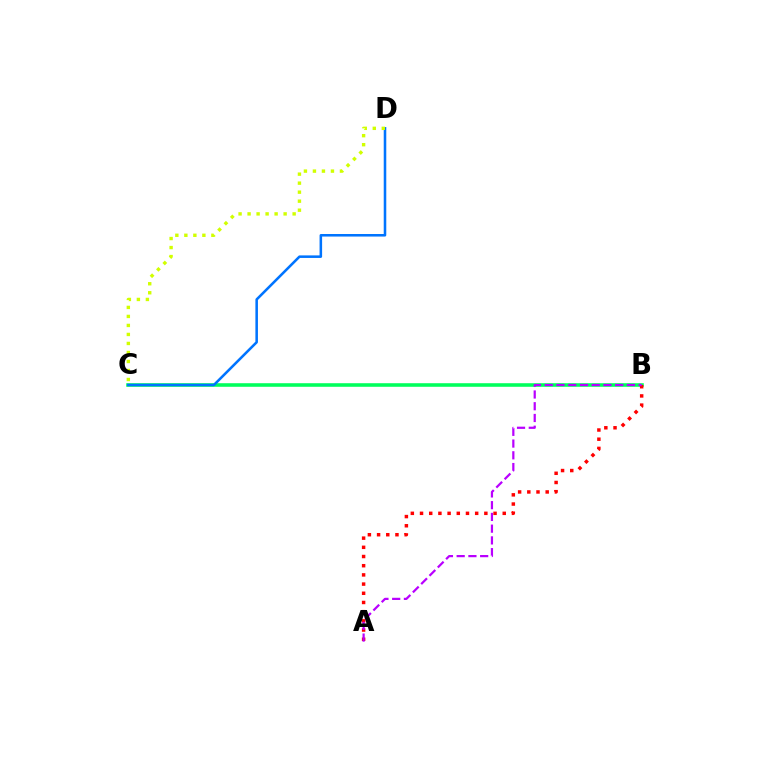{('B', 'C'): [{'color': '#00ff5c', 'line_style': 'solid', 'thickness': 2.57}], ('C', 'D'): [{'color': '#0074ff', 'line_style': 'solid', 'thickness': 1.84}, {'color': '#d1ff00', 'line_style': 'dotted', 'thickness': 2.45}], ('A', 'B'): [{'color': '#ff0000', 'line_style': 'dotted', 'thickness': 2.5}, {'color': '#b900ff', 'line_style': 'dashed', 'thickness': 1.6}]}